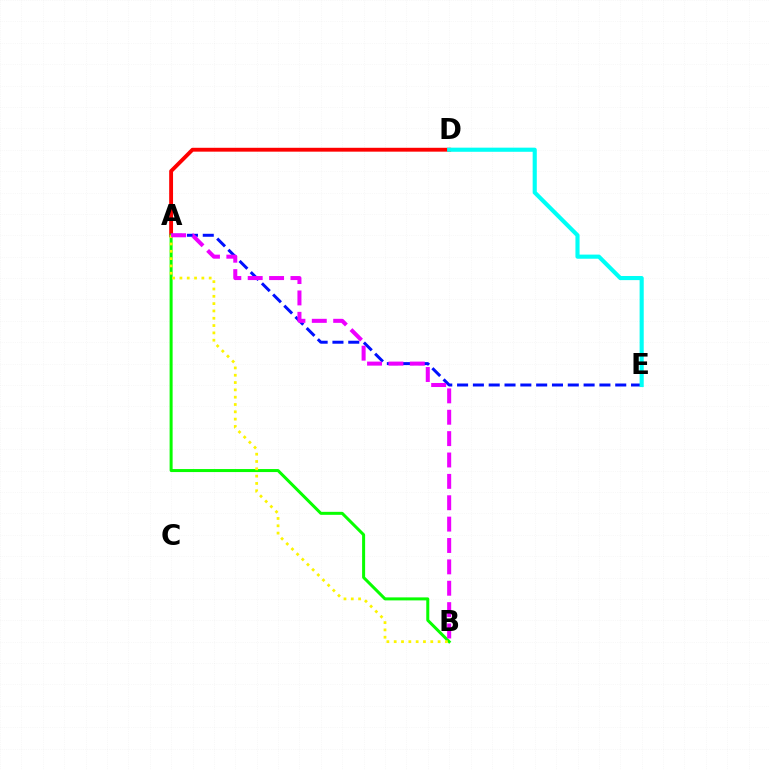{('A', 'D'): [{'color': '#ff0000', 'line_style': 'solid', 'thickness': 2.78}], ('A', 'E'): [{'color': '#0010ff', 'line_style': 'dashed', 'thickness': 2.15}], ('A', 'B'): [{'color': '#08ff00', 'line_style': 'solid', 'thickness': 2.17}, {'color': '#fcf500', 'line_style': 'dotted', 'thickness': 1.99}, {'color': '#ee00ff', 'line_style': 'dashed', 'thickness': 2.9}], ('D', 'E'): [{'color': '#00fff6', 'line_style': 'solid', 'thickness': 2.97}]}